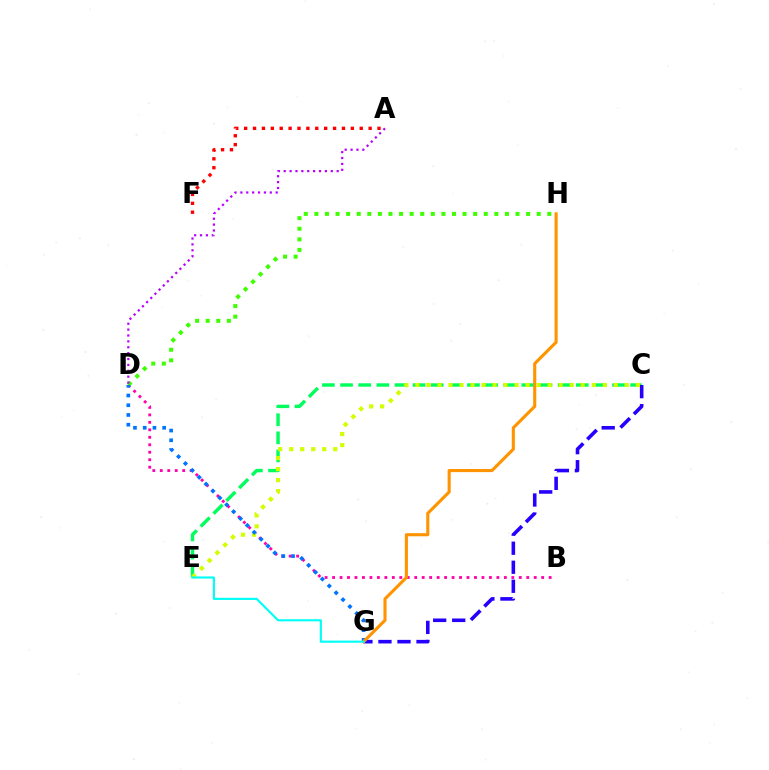{('B', 'D'): [{'color': '#ff00ac', 'line_style': 'dotted', 'thickness': 2.03}], ('C', 'E'): [{'color': '#00ff5c', 'line_style': 'dashed', 'thickness': 2.46}, {'color': '#d1ff00', 'line_style': 'dotted', 'thickness': 2.99}], ('C', 'G'): [{'color': '#2500ff', 'line_style': 'dashed', 'thickness': 2.58}], ('D', 'H'): [{'color': '#3dff00', 'line_style': 'dotted', 'thickness': 2.88}], ('D', 'G'): [{'color': '#0074ff', 'line_style': 'dotted', 'thickness': 2.64}], ('A', 'F'): [{'color': '#ff0000', 'line_style': 'dotted', 'thickness': 2.42}], ('G', 'H'): [{'color': '#ff9400', 'line_style': 'solid', 'thickness': 2.23}], ('A', 'D'): [{'color': '#b900ff', 'line_style': 'dotted', 'thickness': 1.6}], ('E', 'G'): [{'color': '#00fff6', 'line_style': 'solid', 'thickness': 1.53}]}